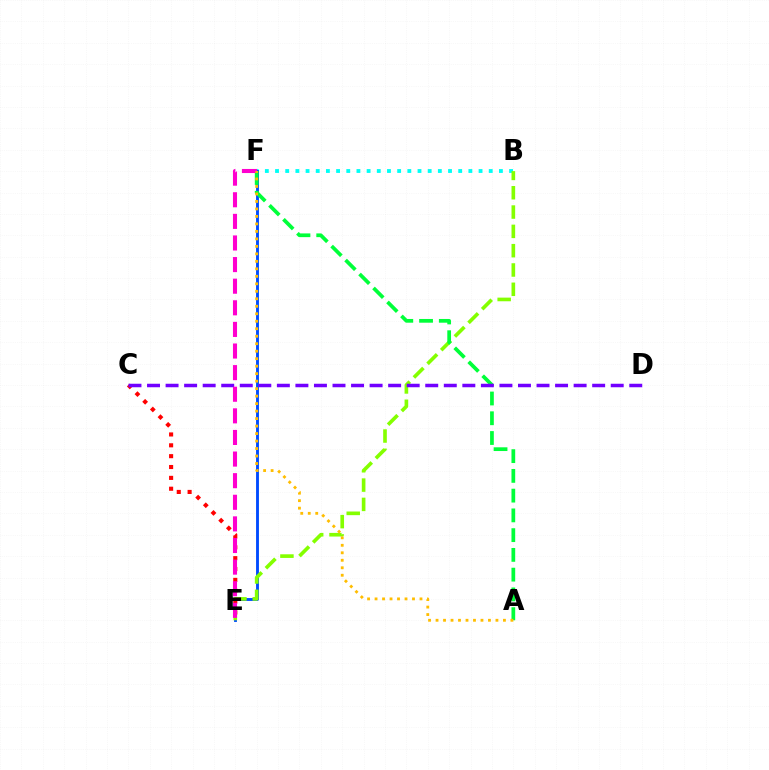{('B', 'F'): [{'color': '#00fff6', 'line_style': 'dotted', 'thickness': 2.76}], ('E', 'F'): [{'color': '#004bff', 'line_style': 'solid', 'thickness': 2.07}, {'color': '#ff00cf', 'line_style': 'dashed', 'thickness': 2.94}], ('C', 'E'): [{'color': '#ff0000', 'line_style': 'dotted', 'thickness': 2.95}], ('B', 'E'): [{'color': '#84ff00', 'line_style': 'dashed', 'thickness': 2.62}], ('A', 'F'): [{'color': '#00ff39', 'line_style': 'dashed', 'thickness': 2.68}, {'color': '#ffbd00', 'line_style': 'dotted', 'thickness': 2.03}], ('C', 'D'): [{'color': '#7200ff', 'line_style': 'dashed', 'thickness': 2.52}]}